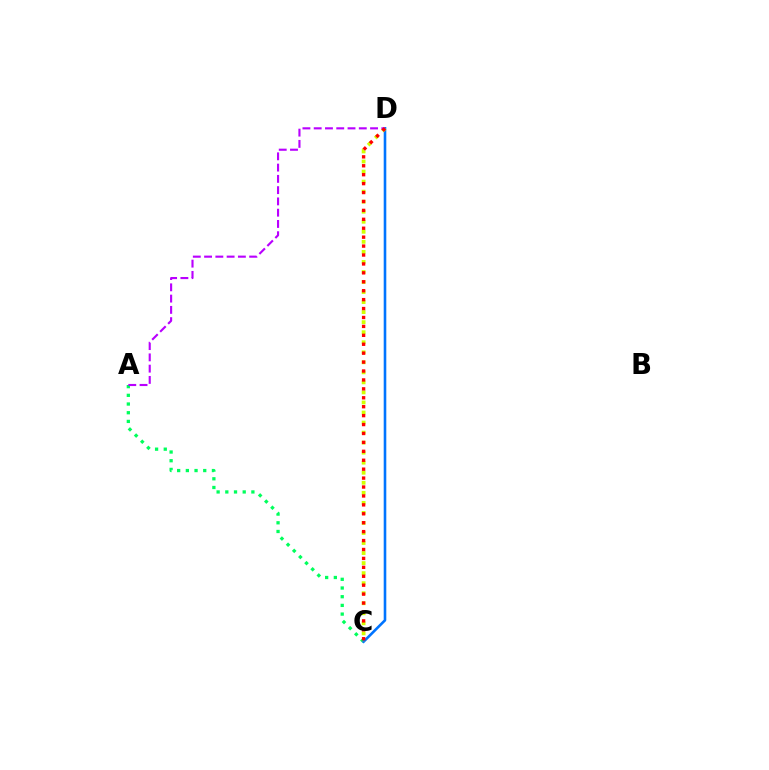{('A', 'C'): [{'color': '#00ff5c', 'line_style': 'dotted', 'thickness': 2.36}], ('C', 'D'): [{'color': '#0074ff', 'line_style': 'solid', 'thickness': 1.87}, {'color': '#d1ff00', 'line_style': 'dotted', 'thickness': 2.73}, {'color': '#ff0000', 'line_style': 'dotted', 'thickness': 2.42}], ('A', 'D'): [{'color': '#b900ff', 'line_style': 'dashed', 'thickness': 1.53}]}